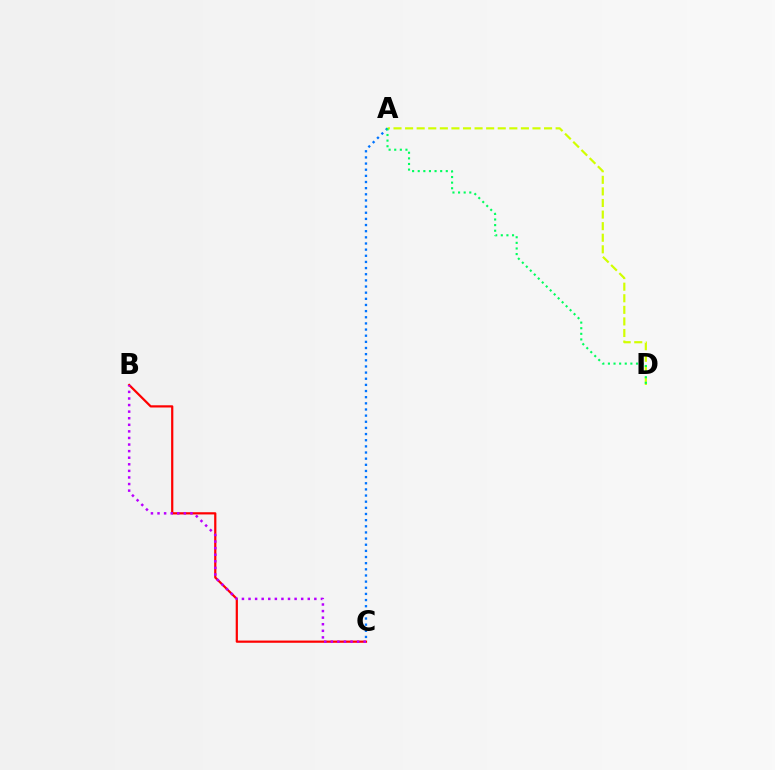{('B', 'C'): [{'color': '#ff0000', 'line_style': 'solid', 'thickness': 1.6}, {'color': '#b900ff', 'line_style': 'dotted', 'thickness': 1.79}], ('A', 'D'): [{'color': '#d1ff00', 'line_style': 'dashed', 'thickness': 1.57}, {'color': '#00ff5c', 'line_style': 'dotted', 'thickness': 1.52}], ('A', 'C'): [{'color': '#0074ff', 'line_style': 'dotted', 'thickness': 1.67}]}